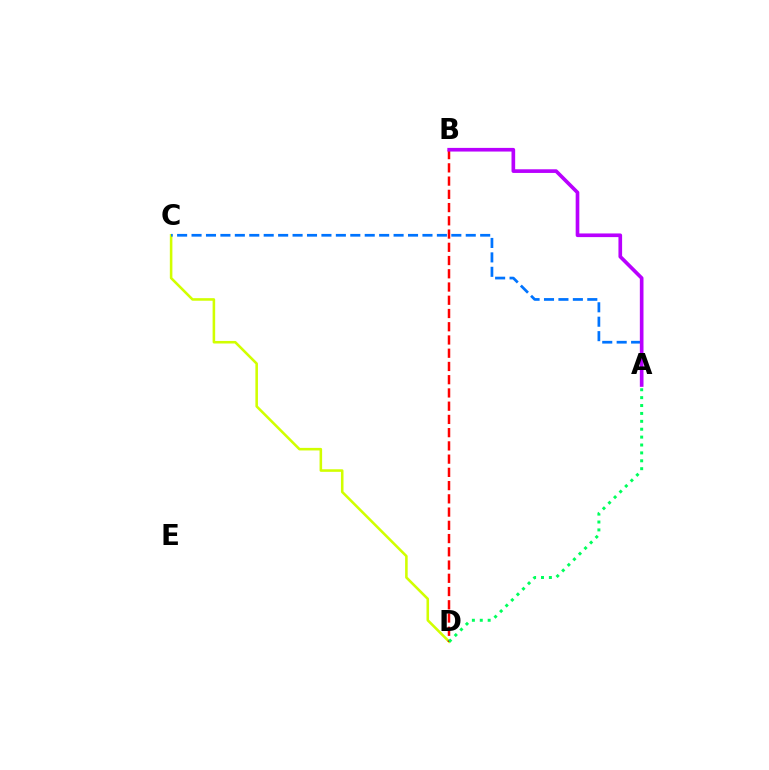{('C', 'D'): [{'color': '#d1ff00', 'line_style': 'solid', 'thickness': 1.85}], ('A', 'C'): [{'color': '#0074ff', 'line_style': 'dashed', 'thickness': 1.96}], ('B', 'D'): [{'color': '#ff0000', 'line_style': 'dashed', 'thickness': 1.8}], ('A', 'B'): [{'color': '#b900ff', 'line_style': 'solid', 'thickness': 2.63}], ('A', 'D'): [{'color': '#00ff5c', 'line_style': 'dotted', 'thickness': 2.14}]}